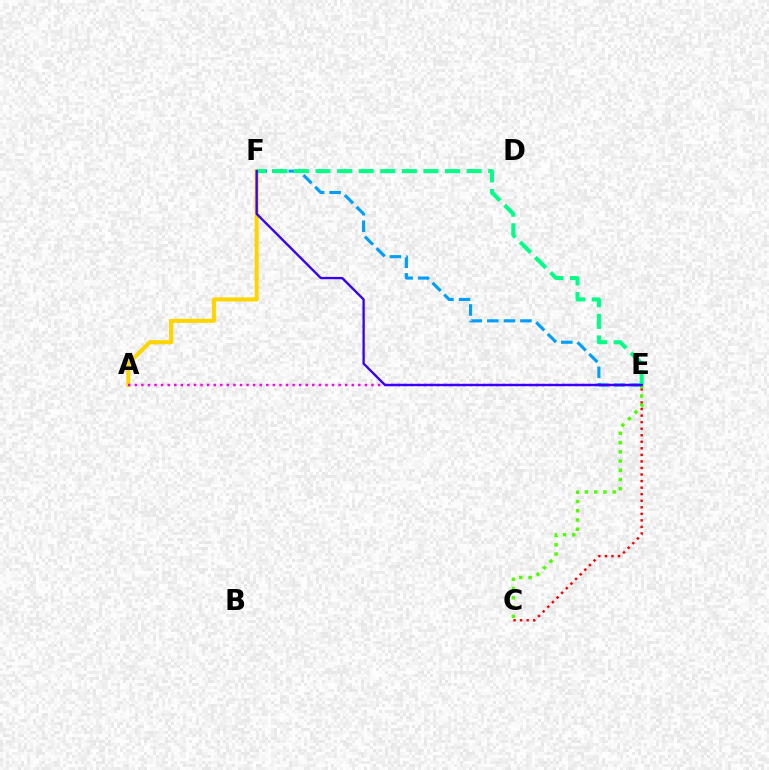{('C', 'E'): [{'color': '#ff0000', 'line_style': 'dotted', 'thickness': 1.78}, {'color': '#4fff00', 'line_style': 'dotted', 'thickness': 2.51}], ('A', 'F'): [{'color': '#ffd500', 'line_style': 'solid', 'thickness': 2.94}], ('A', 'E'): [{'color': '#ff00ed', 'line_style': 'dotted', 'thickness': 1.79}], ('E', 'F'): [{'color': '#009eff', 'line_style': 'dashed', 'thickness': 2.25}, {'color': '#00ff86', 'line_style': 'dashed', 'thickness': 2.93}, {'color': '#3700ff', 'line_style': 'solid', 'thickness': 1.7}]}